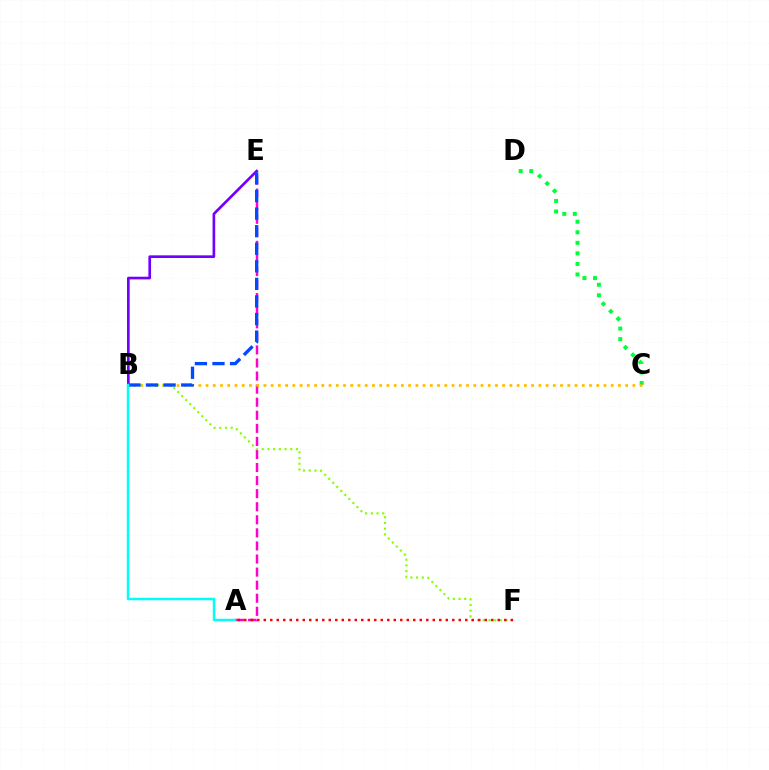{('C', 'D'): [{'color': '#00ff39', 'line_style': 'dotted', 'thickness': 2.87}], ('A', 'E'): [{'color': '#ff00cf', 'line_style': 'dashed', 'thickness': 1.78}], ('B', 'C'): [{'color': '#ffbd00', 'line_style': 'dotted', 'thickness': 1.97}], ('B', 'F'): [{'color': '#84ff00', 'line_style': 'dotted', 'thickness': 1.55}], ('B', 'E'): [{'color': '#7200ff', 'line_style': 'solid', 'thickness': 1.93}, {'color': '#004bff', 'line_style': 'dashed', 'thickness': 2.39}], ('A', 'B'): [{'color': '#00fff6', 'line_style': 'solid', 'thickness': 1.79}], ('A', 'F'): [{'color': '#ff0000', 'line_style': 'dotted', 'thickness': 1.77}]}